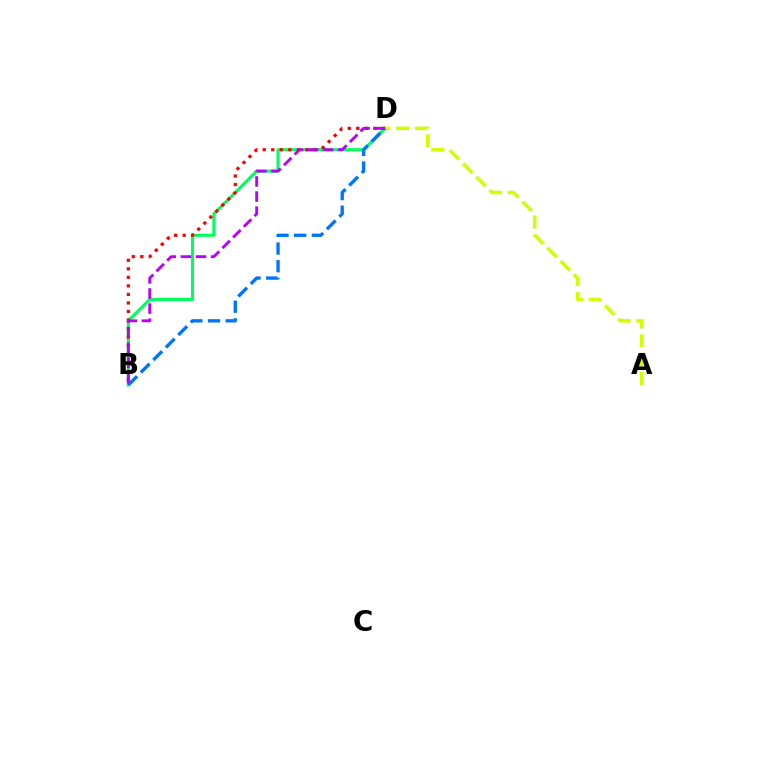{('B', 'D'): [{'color': '#00ff5c', 'line_style': 'solid', 'thickness': 2.23}, {'color': '#ff0000', 'line_style': 'dotted', 'thickness': 2.32}, {'color': '#0074ff', 'line_style': 'dashed', 'thickness': 2.4}, {'color': '#b900ff', 'line_style': 'dashed', 'thickness': 2.05}], ('A', 'D'): [{'color': '#d1ff00', 'line_style': 'dashed', 'thickness': 2.56}]}